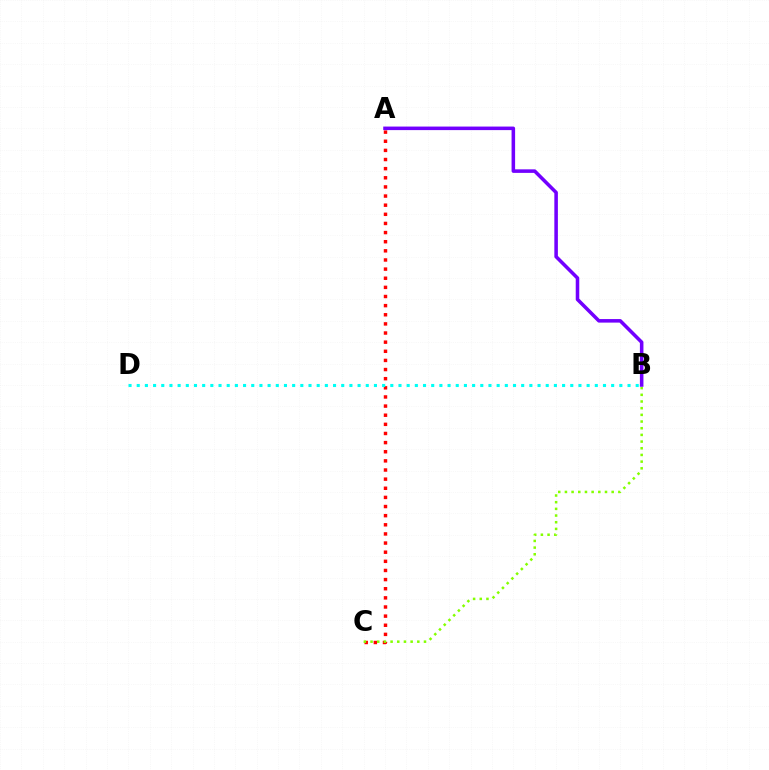{('A', 'C'): [{'color': '#ff0000', 'line_style': 'dotted', 'thickness': 2.48}], ('B', 'C'): [{'color': '#84ff00', 'line_style': 'dotted', 'thickness': 1.82}], ('A', 'B'): [{'color': '#7200ff', 'line_style': 'solid', 'thickness': 2.55}], ('B', 'D'): [{'color': '#00fff6', 'line_style': 'dotted', 'thickness': 2.22}]}